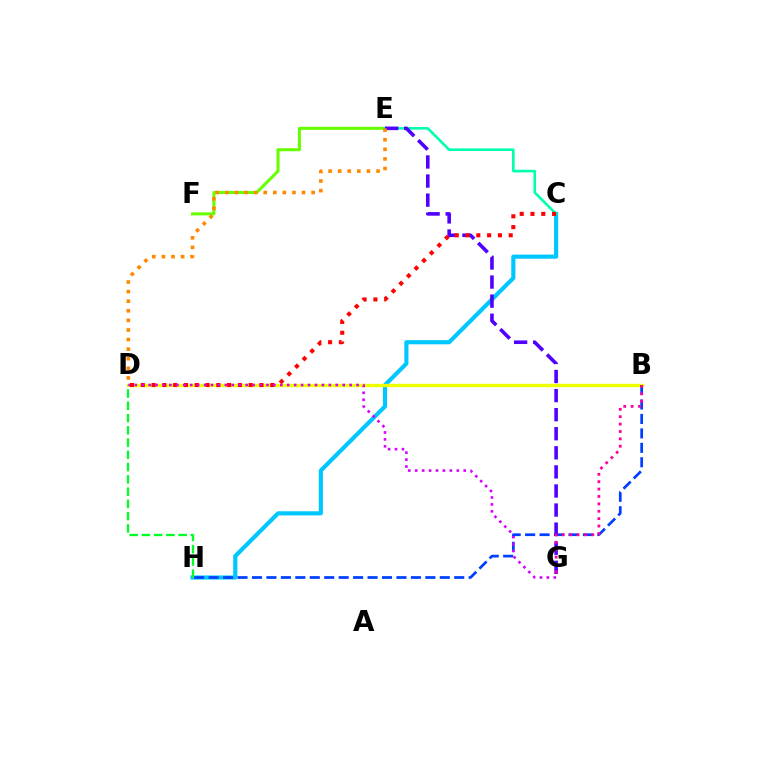{('C', 'H'): [{'color': '#00c7ff', 'line_style': 'solid', 'thickness': 2.98}], ('B', 'D'): [{'color': '#eeff00', 'line_style': 'solid', 'thickness': 2.41}], ('E', 'F'): [{'color': '#66ff00', 'line_style': 'solid', 'thickness': 2.19}], ('D', 'H'): [{'color': '#00ff27', 'line_style': 'dashed', 'thickness': 1.67}], ('B', 'H'): [{'color': '#003fff', 'line_style': 'dashed', 'thickness': 1.96}], ('C', 'E'): [{'color': '#00ffaf', 'line_style': 'solid', 'thickness': 1.88}], ('E', 'G'): [{'color': '#4f00ff', 'line_style': 'dashed', 'thickness': 2.59}], ('D', 'E'): [{'color': '#ff8800', 'line_style': 'dotted', 'thickness': 2.6}], ('B', 'G'): [{'color': '#ff00a0', 'line_style': 'dotted', 'thickness': 2.01}], ('C', 'D'): [{'color': '#ff0000', 'line_style': 'dotted', 'thickness': 2.93}], ('D', 'G'): [{'color': '#d600ff', 'line_style': 'dotted', 'thickness': 1.88}]}